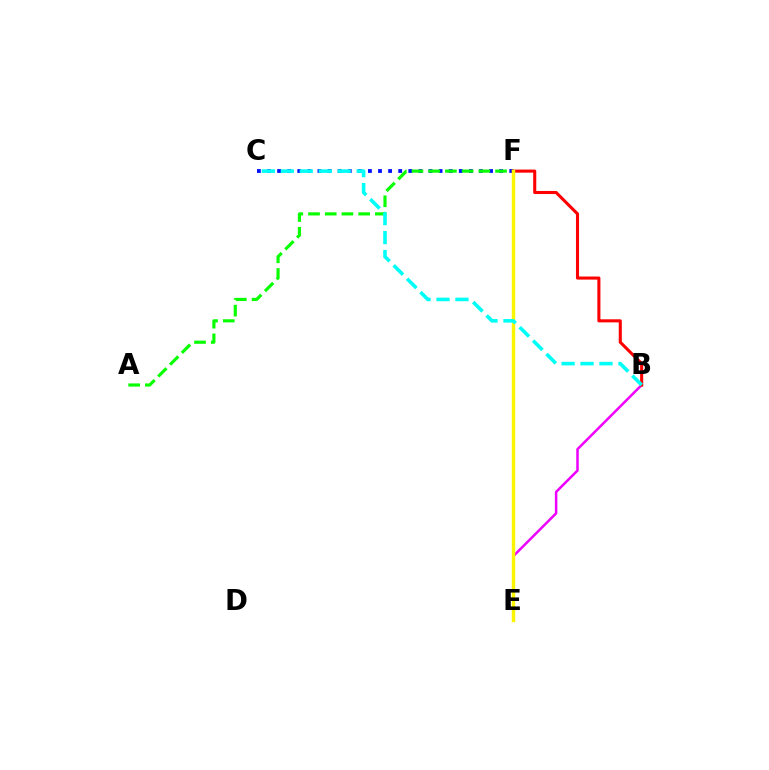{('C', 'F'): [{'color': '#0010ff', 'line_style': 'dotted', 'thickness': 2.74}], ('A', 'F'): [{'color': '#08ff00', 'line_style': 'dashed', 'thickness': 2.27}], ('B', 'E'): [{'color': '#ee00ff', 'line_style': 'solid', 'thickness': 1.8}], ('B', 'F'): [{'color': '#ff0000', 'line_style': 'solid', 'thickness': 2.21}], ('E', 'F'): [{'color': '#fcf500', 'line_style': 'solid', 'thickness': 2.47}], ('B', 'C'): [{'color': '#00fff6', 'line_style': 'dashed', 'thickness': 2.58}]}